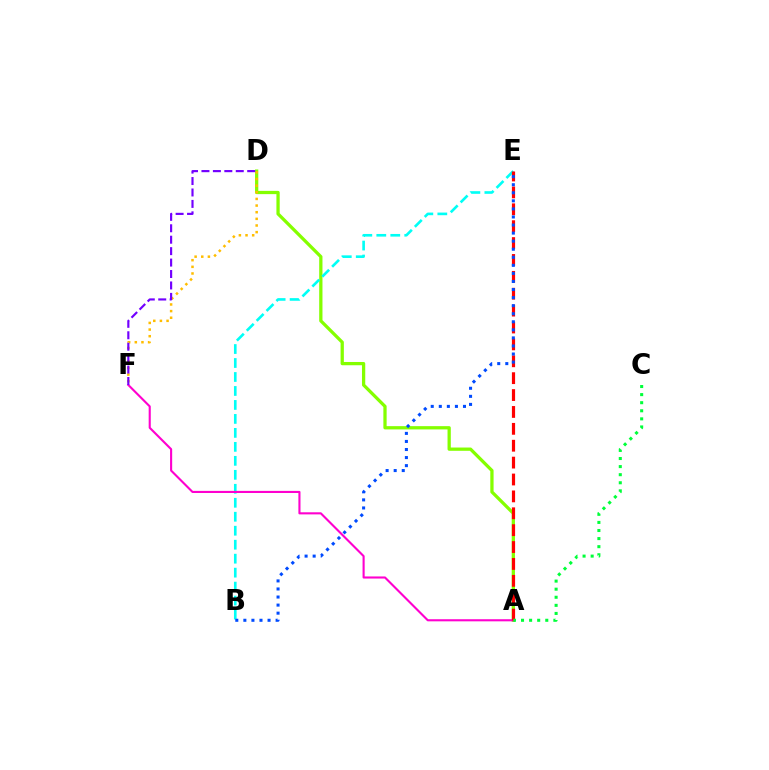{('A', 'D'): [{'color': '#84ff00', 'line_style': 'solid', 'thickness': 2.35}], ('B', 'E'): [{'color': '#00fff6', 'line_style': 'dashed', 'thickness': 1.9}, {'color': '#004bff', 'line_style': 'dotted', 'thickness': 2.19}], ('A', 'F'): [{'color': '#ff00cf', 'line_style': 'solid', 'thickness': 1.52}], ('A', 'E'): [{'color': '#ff0000', 'line_style': 'dashed', 'thickness': 2.29}], ('D', 'F'): [{'color': '#ffbd00', 'line_style': 'dotted', 'thickness': 1.8}, {'color': '#7200ff', 'line_style': 'dashed', 'thickness': 1.55}], ('A', 'C'): [{'color': '#00ff39', 'line_style': 'dotted', 'thickness': 2.2}]}